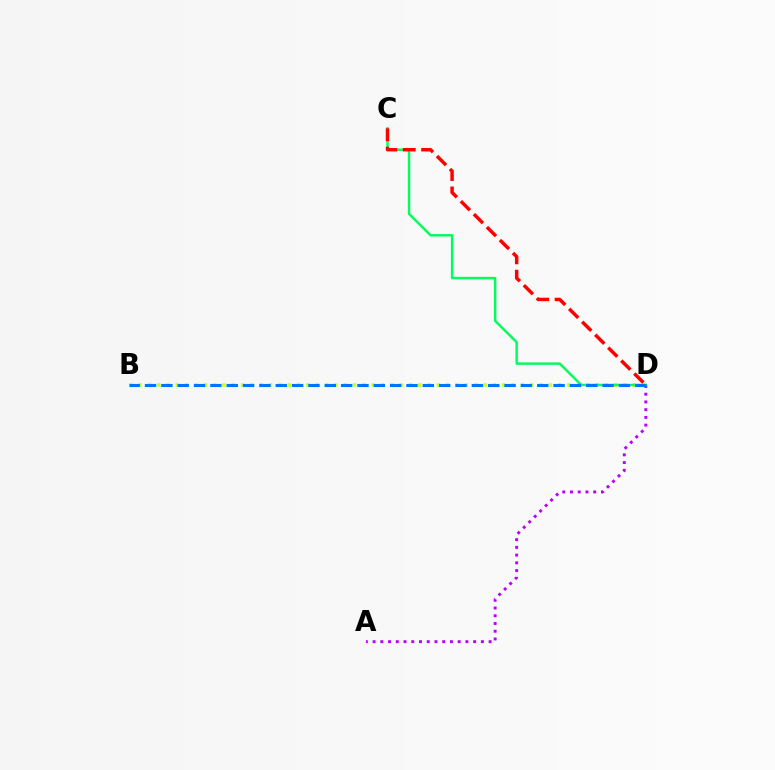{('A', 'D'): [{'color': '#b900ff', 'line_style': 'dotted', 'thickness': 2.1}], ('B', 'D'): [{'color': '#d1ff00', 'line_style': 'dotted', 'thickness': 2.53}, {'color': '#0074ff', 'line_style': 'dashed', 'thickness': 2.22}], ('C', 'D'): [{'color': '#00ff5c', 'line_style': 'solid', 'thickness': 1.77}, {'color': '#ff0000', 'line_style': 'dashed', 'thickness': 2.49}]}